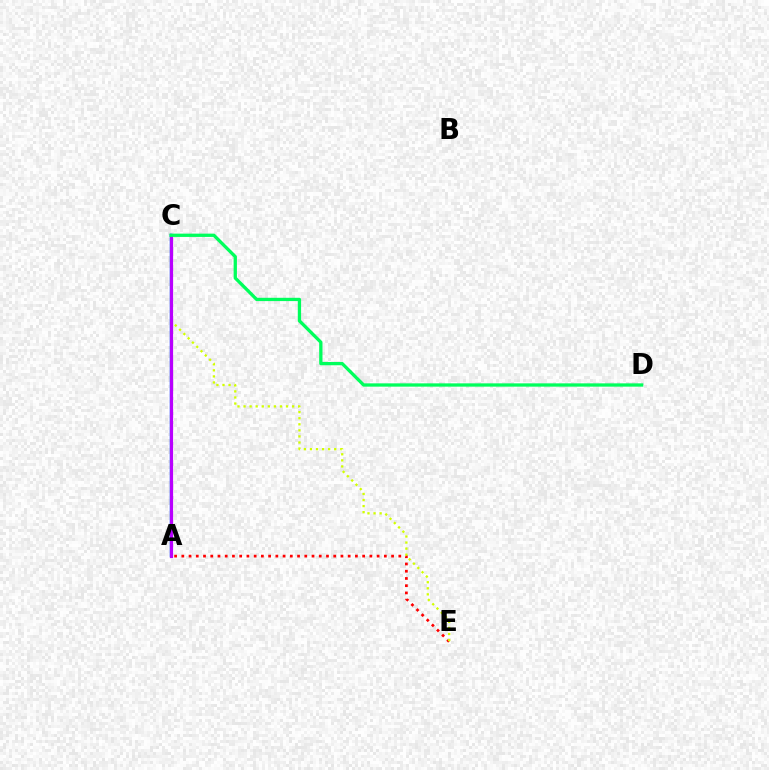{('A', 'C'): [{'color': '#0074ff', 'line_style': 'solid', 'thickness': 1.78}, {'color': '#b900ff', 'line_style': 'solid', 'thickness': 2.3}], ('A', 'E'): [{'color': '#ff0000', 'line_style': 'dotted', 'thickness': 1.97}], ('C', 'E'): [{'color': '#d1ff00', 'line_style': 'dotted', 'thickness': 1.65}], ('C', 'D'): [{'color': '#00ff5c', 'line_style': 'solid', 'thickness': 2.37}]}